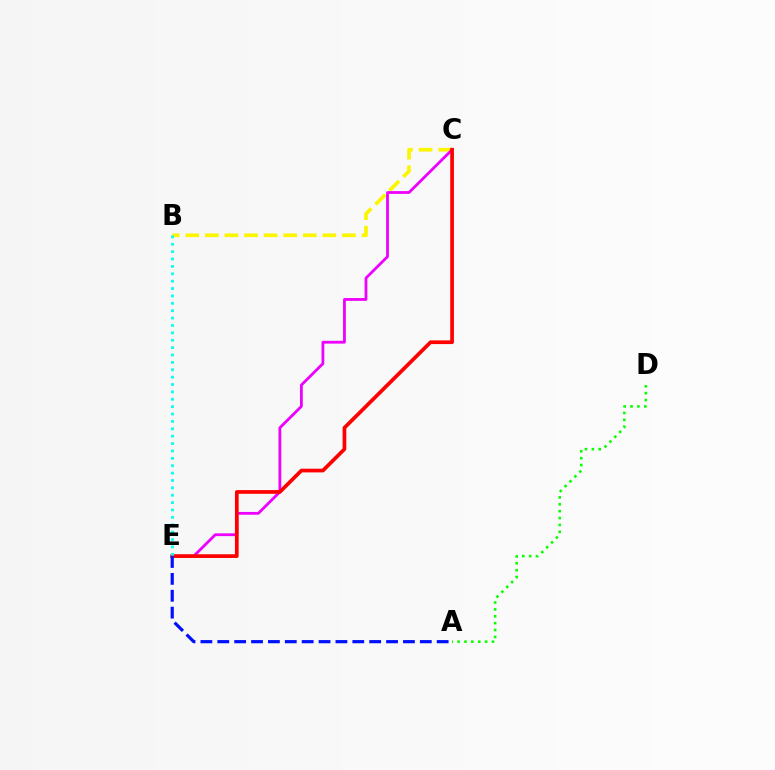{('B', 'C'): [{'color': '#fcf500', 'line_style': 'dashed', 'thickness': 2.66}], ('C', 'E'): [{'color': '#ee00ff', 'line_style': 'solid', 'thickness': 2.01}, {'color': '#ff0000', 'line_style': 'solid', 'thickness': 2.67}], ('A', 'D'): [{'color': '#08ff00', 'line_style': 'dotted', 'thickness': 1.87}], ('A', 'E'): [{'color': '#0010ff', 'line_style': 'dashed', 'thickness': 2.29}], ('B', 'E'): [{'color': '#00fff6', 'line_style': 'dotted', 'thickness': 2.01}]}